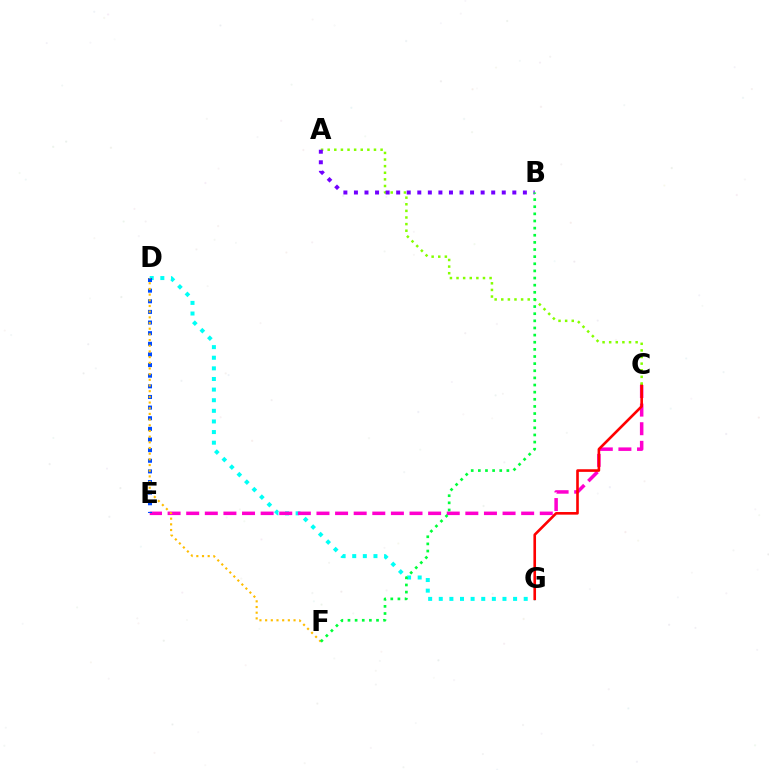{('D', 'G'): [{'color': '#00fff6', 'line_style': 'dotted', 'thickness': 2.88}], ('C', 'E'): [{'color': '#ff00cf', 'line_style': 'dashed', 'thickness': 2.53}], ('D', 'E'): [{'color': '#004bff', 'line_style': 'dotted', 'thickness': 2.89}], ('C', 'G'): [{'color': '#ff0000', 'line_style': 'solid', 'thickness': 1.89}], ('A', 'C'): [{'color': '#84ff00', 'line_style': 'dotted', 'thickness': 1.8}], ('A', 'B'): [{'color': '#7200ff', 'line_style': 'dotted', 'thickness': 2.87}], ('D', 'F'): [{'color': '#ffbd00', 'line_style': 'dotted', 'thickness': 1.54}], ('B', 'F'): [{'color': '#00ff39', 'line_style': 'dotted', 'thickness': 1.94}]}